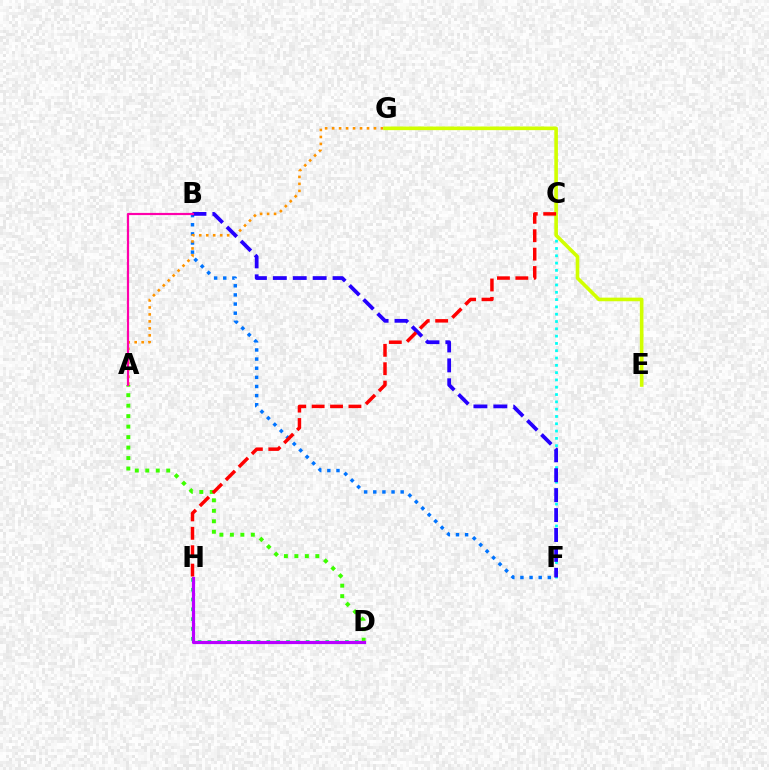{('C', 'F'): [{'color': '#00fff6', 'line_style': 'dotted', 'thickness': 1.98}], ('B', 'F'): [{'color': '#0074ff', 'line_style': 'dotted', 'thickness': 2.48}, {'color': '#2500ff', 'line_style': 'dashed', 'thickness': 2.71}], ('A', 'G'): [{'color': '#ff9400', 'line_style': 'dotted', 'thickness': 1.89}], ('E', 'G'): [{'color': '#d1ff00', 'line_style': 'solid', 'thickness': 2.6}], ('D', 'H'): [{'color': '#00ff5c', 'line_style': 'dotted', 'thickness': 2.67}, {'color': '#b900ff', 'line_style': 'solid', 'thickness': 2.3}], ('A', 'D'): [{'color': '#3dff00', 'line_style': 'dotted', 'thickness': 2.85}], ('C', 'H'): [{'color': '#ff0000', 'line_style': 'dashed', 'thickness': 2.5}], ('A', 'B'): [{'color': '#ff00ac', 'line_style': 'solid', 'thickness': 1.58}]}